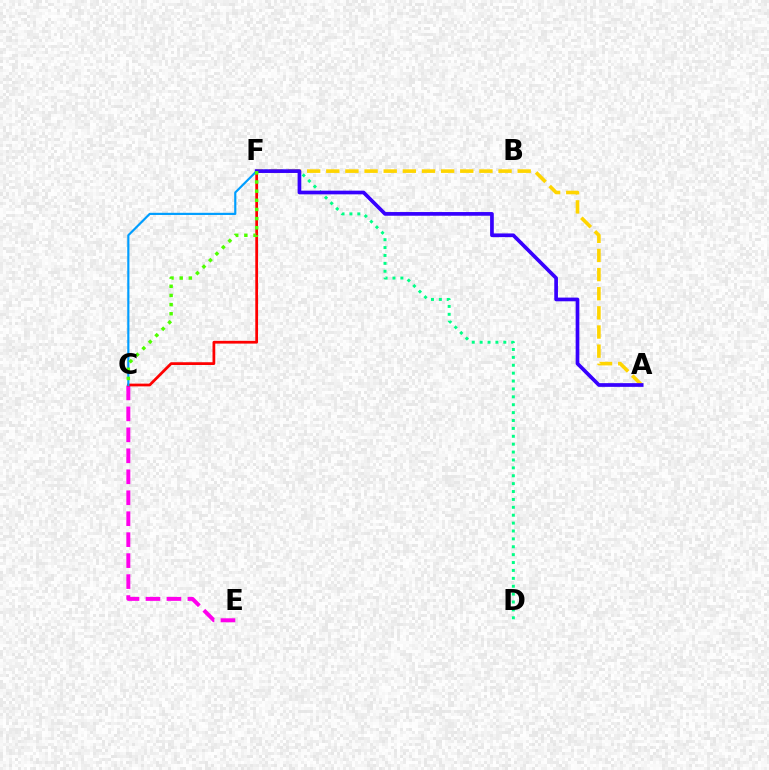{('C', 'E'): [{'color': '#ff00ed', 'line_style': 'dashed', 'thickness': 2.85}], ('D', 'F'): [{'color': '#00ff86', 'line_style': 'dotted', 'thickness': 2.14}], ('C', 'F'): [{'color': '#ff0000', 'line_style': 'solid', 'thickness': 1.98}, {'color': '#009eff', 'line_style': 'solid', 'thickness': 1.56}, {'color': '#4fff00', 'line_style': 'dotted', 'thickness': 2.49}], ('A', 'F'): [{'color': '#ffd500', 'line_style': 'dashed', 'thickness': 2.6}, {'color': '#3700ff', 'line_style': 'solid', 'thickness': 2.66}]}